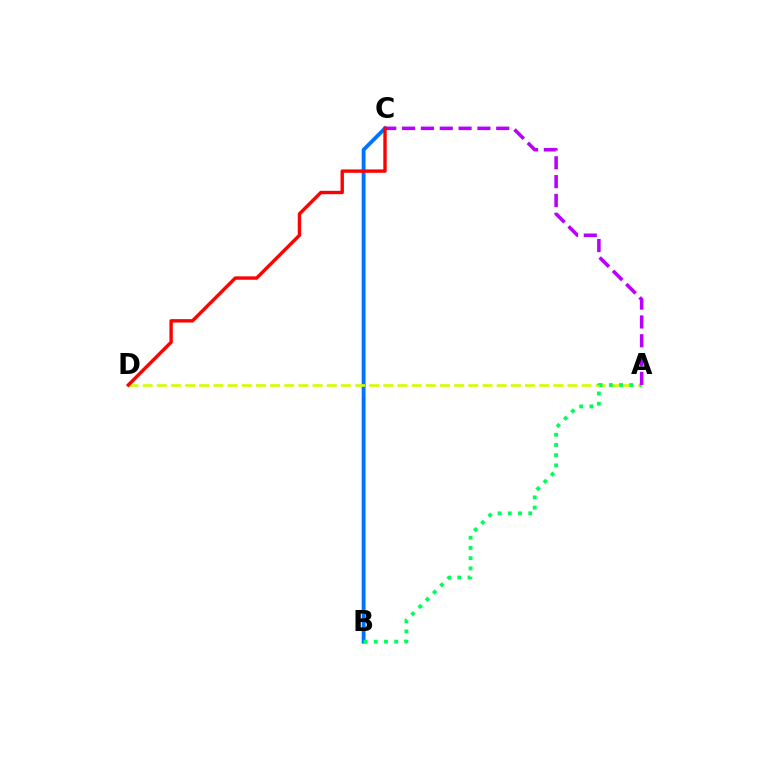{('B', 'C'): [{'color': '#0074ff', 'line_style': 'solid', 'thickness': 2.77}], ('A', 'D'): [{'color': '#d1ff00', 'line_style': 'dashed', 'thickness': 1.92}], ('A', 'B'): [{'color': '#00ff5c', 'line_style': 'dotted', 'thickness': 2.78}], ('A', 'C'): [{'color': '#b900ff', 'line_style': 'dashed', 'thickness': 2.56}], ('C', 'D'): [{'color': '#ff0000', 'line_style': 'solid', 'thickness': 2.44}]}